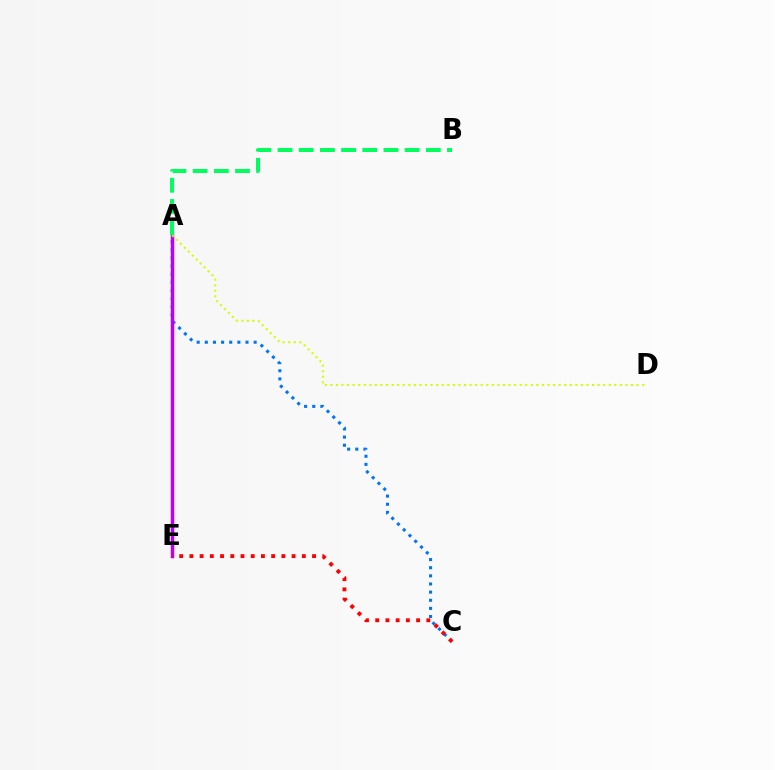{('A', 'C'): [{'color': '#0074ff', 'line_style': 'dotted', 'thickness': 2.21}], ('A', 'E'): [{'color': '#b900ff', 'line_style': 'solid', 'thickness': 2.5}], ('A', 'B'): [{'color': '#00ff5c', 'line_style': 'dashed', 'thickness': 2.88}], ('C', 'E'): [{'color': '#ff0000', 'line_style': 'dotted', 'thickness': 2.78}], ('A', 'D'): [{'color': '#d1ff00', 'line_style': 'dotted', 'thickness': 1.51}]}